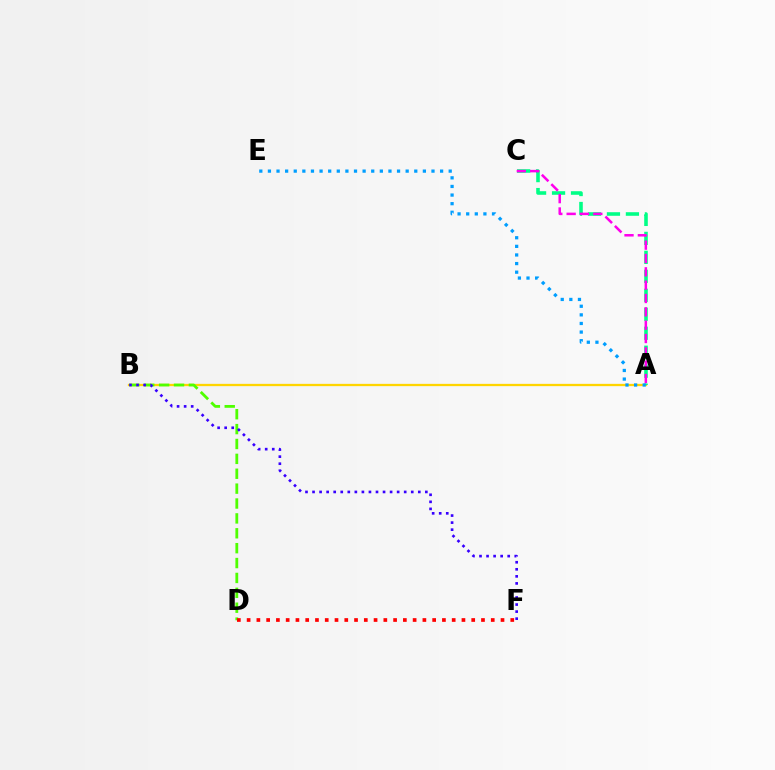{('A', 'B'): [{'color': '#ffd500', 'line_style': 'solid', 'thickness': 1.65}], ('A', 'C'): [{'color': '#00ff86', 'line_style': 'dashed', 'thickness': 2.58}, {'color': '#ff00ed', 'line_style': 'dashed', 'thickness': 1.81}], ('B', 'D'): [{'color': '#4fff00', 'line_style': 'dashed', 'thickness': 2.02}], ('D', 'F'): [{'color': '#ff0000', 'line_style': 'dotted', 'thickness': 2.65}], ('B', 'F'): [{'color': '#3700ff', 'line_style': 'dotted', 'thickness': 1.92}], ('A', 'E'): [{'color': '#009eff', 'line_style': 'dotted', 'thickness': 2.34}]}